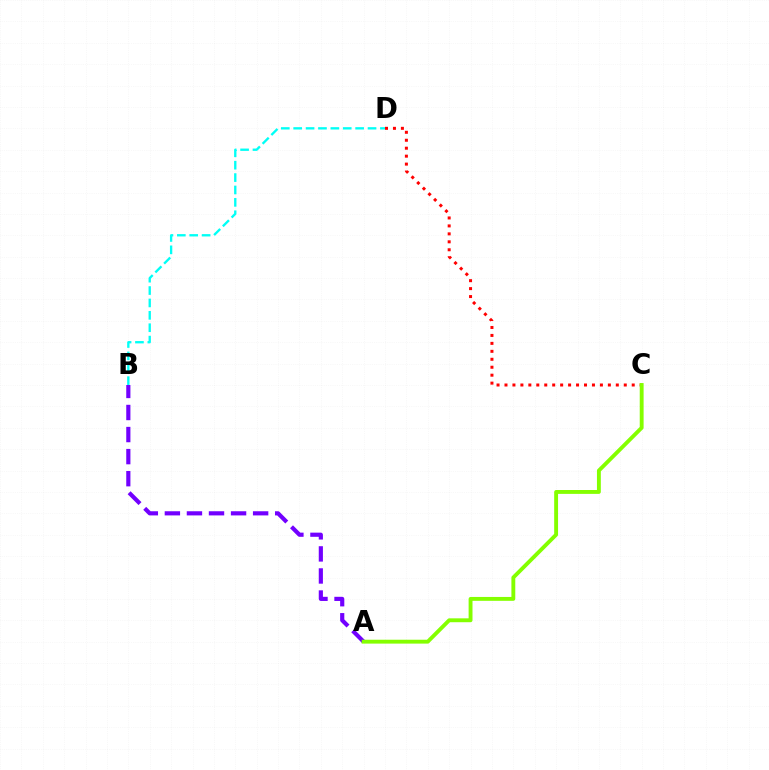{('A', 'B'): [{'color': '#7200ff', 'line_style': 'dashed', 'thickness': 3.0}], ('C', 'D'): [{'color': '#ff0000', 'line_style': 'dotted', 'thickness': 2.16}], ('A', 'C'): [{'color': '#84ff00', 'line_style': 'solid', 'thickness': 2.79}], ('B', 'D'): [{'color': '#00fff6', 'line_style': 'dashed', 'thickness': 1.68}]}